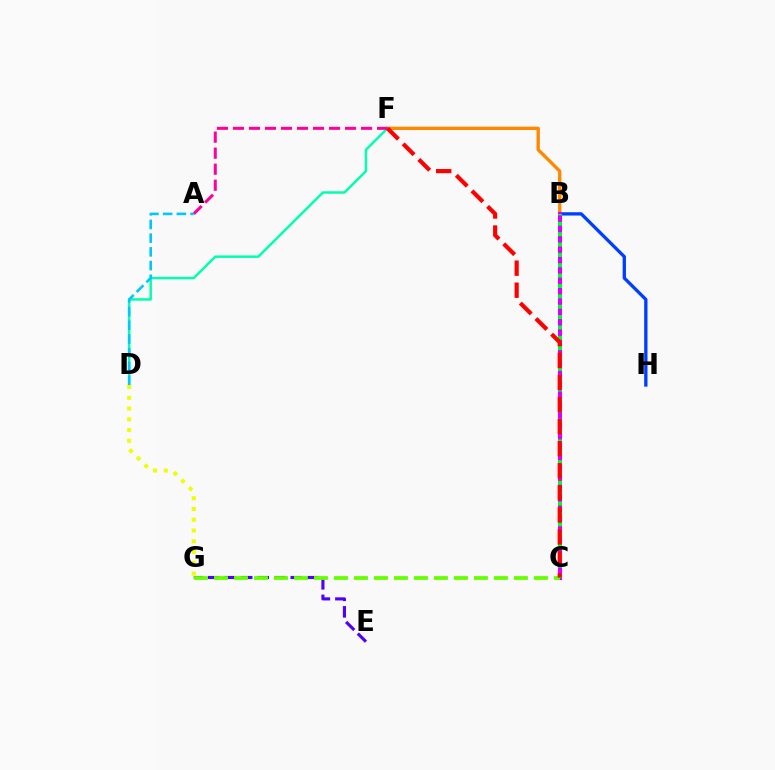{('B', 'F'): [{'color': '#ff8800', 'line_style': 'solid', 'thickness': 2.4}], ('B', 'H'): [{'color': '#003fff', 'line_style': 'solid', 'thickness': 2.39}], ('B', 'C'): [{'color': '#d600ff', 'line_style': 'solid', 'thickness': 2.94}, {'color': '#00ff27', 'line_style': 'dotted', 'thickness': 2.81}], ('E', 'G'): [{'color': '#4f00ff', 'line_style': 'dashed', 'thickness': 2.24}], ('D', 'F'): [{'color': '#00ffaf', 'line_style': 'solid', 'thickness': 1.78}], ('A', 'F'): [{'color': '#ff00a0', 'line_style': 'dashed', 'thickness': 2.18}], ('C', 'G'): [{'color': '#66ff00', 'line_style': 'dashed', 'thickness': 2.72}], ('D', 'G'): [{'color': '#eeff00', 'line_style': 'dotted', 'thickness': 2.92}], ('C', 'F'): [{'color': '#ff0000', 'line_style': 'dashed', 'thickness': 3.0}], ('A', 'D'): [{'color': '#00c7ff', 'line_style': 'dashed', 'thickness': 1.87}]}